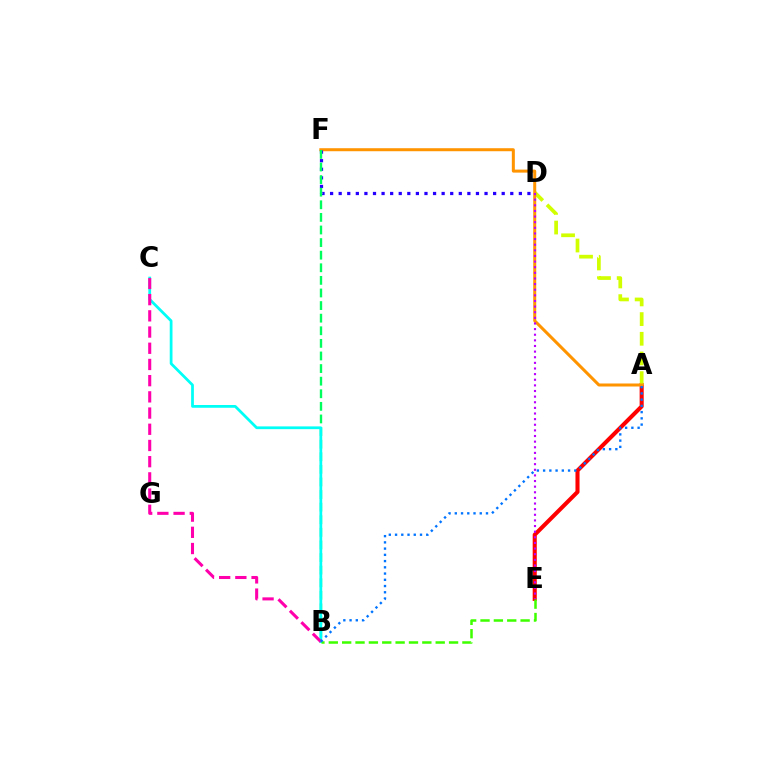{('A', 'E'): [{'color': '#ff0000', 'line_style': 'solid', 'thickness': 2.93}], ('A', 'D'): [{'color': '#d1ff00', 'line_style': 'dashed', 'thickness': 2.67}], ('A', 'F'): [{'color': '#ff9400', 'line_style': 'solid', 'thickness': 2.17}], ('D', 'F'): [{'color': '#2500ff', 'line_style': 'dotted', 'thickness': 2.33}], ('B', 'F'): [{'color': '#00ff5c', 'line_style': 'dashed', 'thickness': 1.71}], ('B', 'C'): [{'color': '#00fff6', 'line_style': 'solid', 'thickness': 1.98}, {'color': '#ff00ac', 'line_style': 'dashed', 'thickness': 2.2}], ('D', 'E'): [{'color': '#b900ff', 'line_style': 'dotted', 'thickness': 1.53}], ('B', 'E'): [{'color': '#3dff00', 'line_style': 'dashed', 'thickness': 1.82}], ('A', 'B'): [{'color': '#0074ff', 'line_style': 'dotted', 'thickness': 1.69}]}